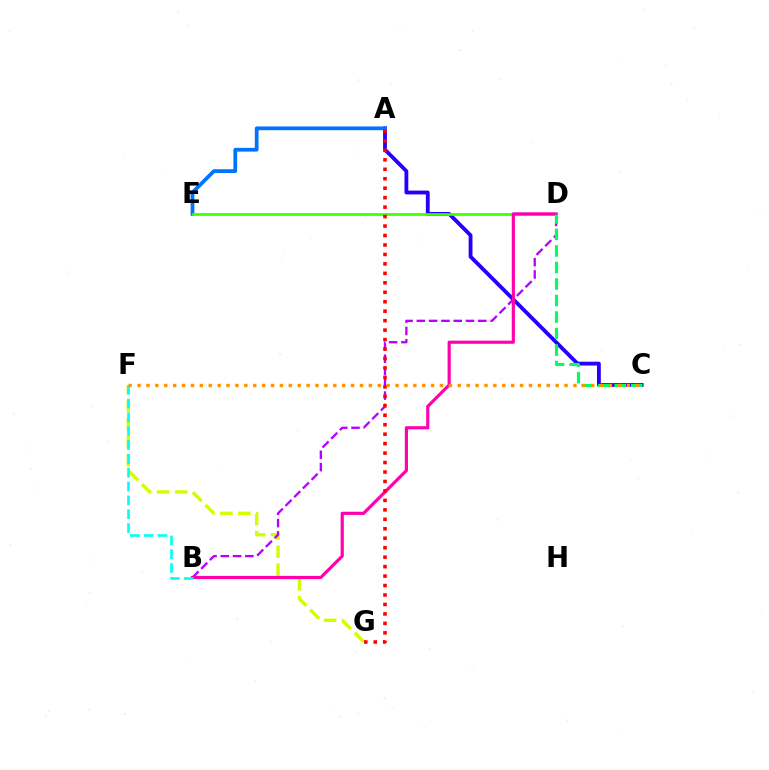{('A', 'C'): [{'color': '#2500ff', 'line_style': 'solid', 'thickness': 2.75}], ('A', 'E'): [{'color': '#0074ff', 'line_style': 'solid', 'thickness': 2.71}], ('D', 'E'): [{'color': '#3dff00', 'line_style': 'solid', 'thickness': 1.94}], ('F', 'G'): [{'color': '#d1ff00', 'line_style': 'dashed', 'thickness': 2.45}], ('B', 'D'): [{'color': '#b900ff', 'line_style': 'dashed', 'thickness': 1.67}, {'color': '#ff00ac', 'line_style': 'solid', 'thickness': 2.27}], ('C', 'D'): [{'color': '#00ff5c', 'line_style': 'dashed', 'thickness': 2.24}], ('A', 'G'): [{'color': '#ff0000', 'line_style': 'dotted', 'thickness': 2.57}], ('B', 'F'): [{'color': '#00fff6', 'line_style': 'dashed', 'thickness': 1.88}], ('C', 'F'): [{'color': '#ff9400', 'line_style': 'dotted', 'thickness': 2.42}]}